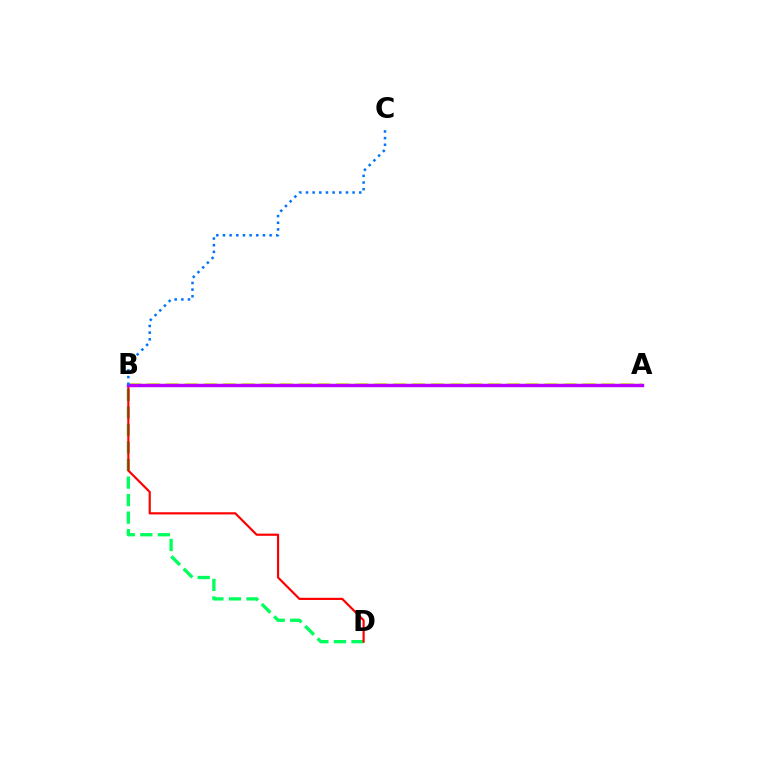{('B', 'D'): [{'color': '#00ff5c', 'line_style': 'dashed', 'thickness': 2.38}, {'color': '#ff0000', 'line_style': 'solid', 'thickness': 1.57}], ('A', 'B'): [{'color': '#d1ff00', 'line_style': 'dashed', 'thickness': 2.57}, {'color': '#b900ff', 'line_style': 'solid', 'thickness': 2.47}], ('B', 'C'): [{'color': '#0074ff', 'line_style': 'dotted', 'thickness': 1.81}]}